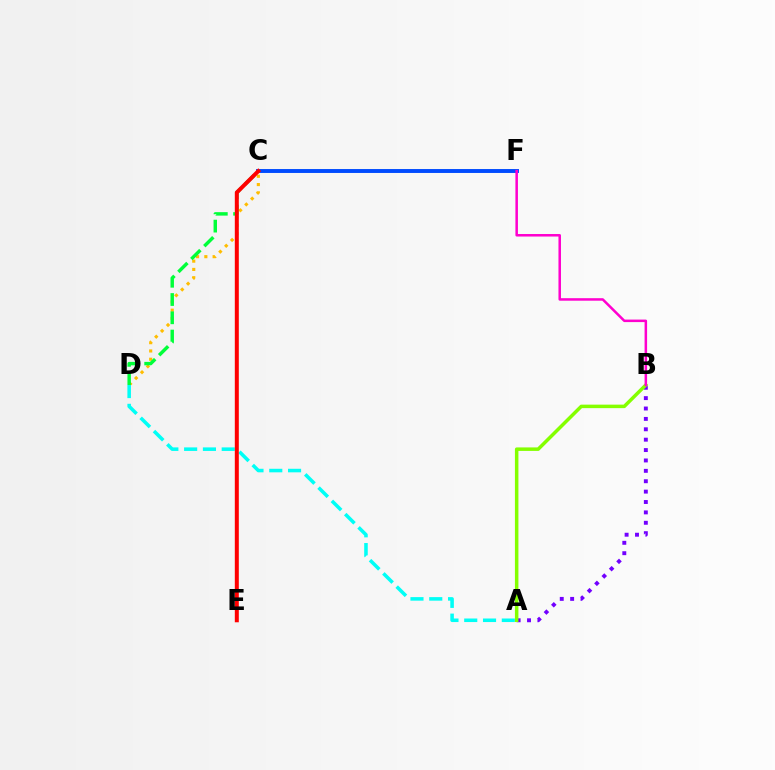{('C', 'F'): [{'color': '#004bff', 'line_style': 'solid', 'thickness': 2.82}], ('C', 'D'): [{'color': '#ffbd00', 'line_style': 'dotted', 'thickness': 2.25}, {'color': '#00ff39', 'line_style': 'dashed', 'thickness': 2.48}], ('A', 'D'): [{'color': '#00fff6', 'line_style': 'dashed', 'thickness': 2.55}], ('A', 'B'): [{'color': '#7200ff', 'line_style': 'dotted', 'thickness': 2.82}, {'color': '#84ff00', 'line_style': 'solid', 'thickness': 2.52}], ('B', 'F'): [{'color': '#ff00cf', 'line_style': 'solid', 'thickness': 1.81}], ('C', 'E'): [{'color': '#ff0000', 'line_style': 'solid', 'thickness': 2.88}]}